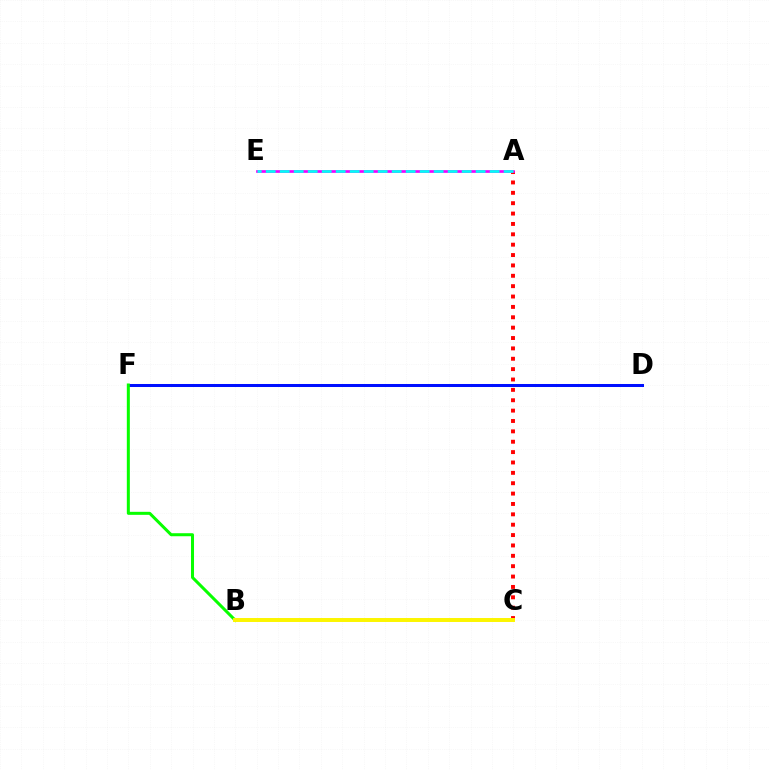{('D', 'F'): [{'color': '#0010ff', 'line_style': 'solid', 'thickness': 2.17}], ('A', 'C'): [{'color': '#ff0000', 'line_style': 'dotted', 'thickness': 2.82}], ('B', 'F'): [{'color': '#08ff00', 'line_style': 'solid', 'thickness': 2.18}], ('A', 'E'): [{'color': '#ee00ff', 'line_style': 'solid', 'thickness': 1.93}, {'color': '#00fff6', 'line_style': 'dashed', 'thickness': 1.9}], ('B', 'C'): [{'color': '#fcf500', 'line_style': 'solid', 'thickness': 2.85}]}